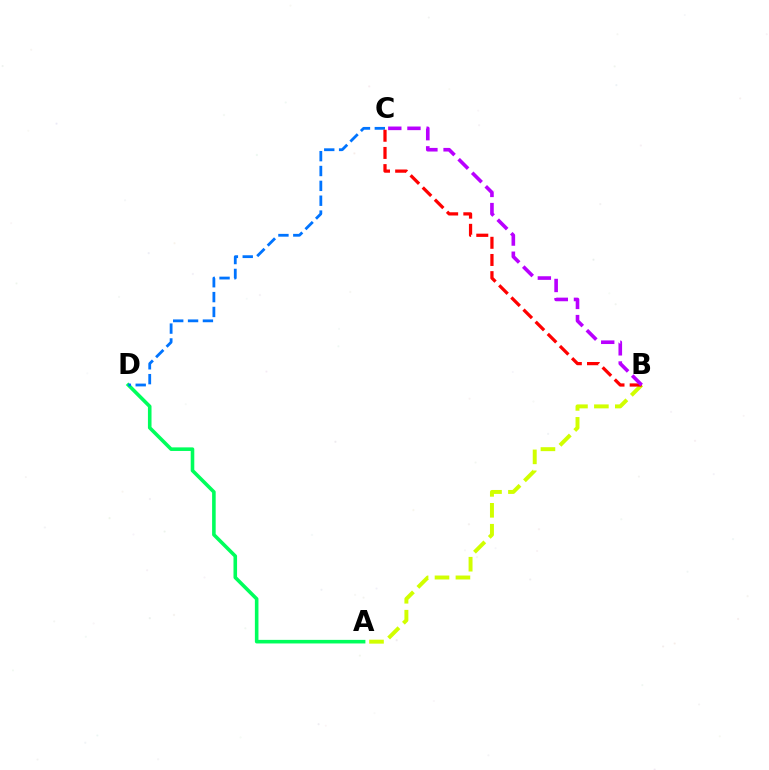{('A', 'B'): [{'color': '#d1ff00', 'line_style': 'dashed', 'thickness': 2.84}], ('A', 'D'): [{'color': '#00ff5c', 'line_style': 'solid', 'thickness': 2.58}], ('C', 'D'): [{'color': '#0074ff', 'line_style': 'dashed', 'thickness': 2.02}], ('B', 'C'): [{'color': '#ff0000', 'line_style': 'dashed', 'thickness': 2.33}, {'color': '#b900ff', 'line_style': 'dashed', 'thickness': 2.6}]}